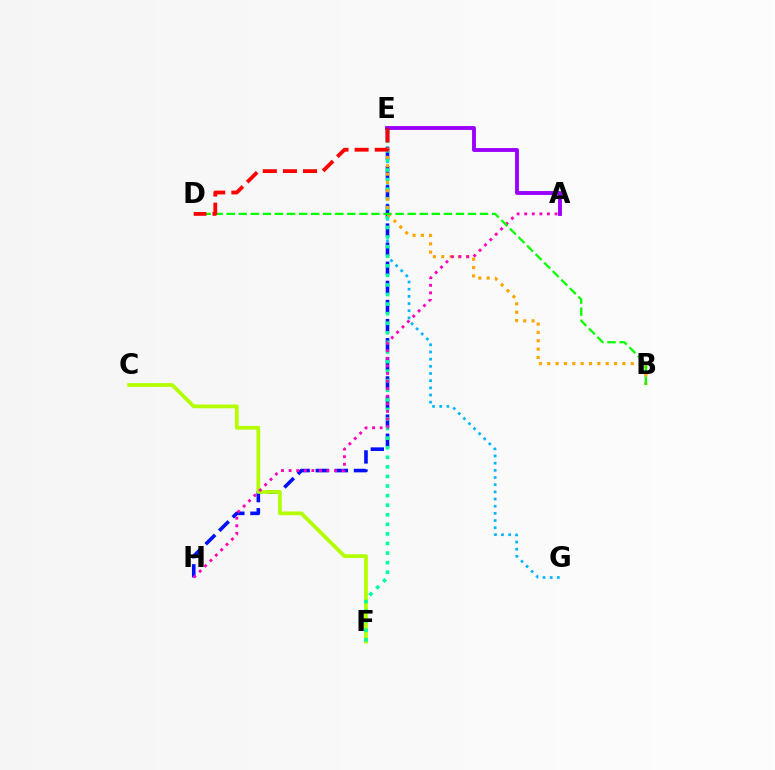{('E', 'G'): [{'color': '#00b5ff', 'line_style': 'dotted', 'thickness': 1.95}], ('A', 'E'): [{'color': '#9b00ff', 'line_style': 'solid', 'thickness': 2.78}], ('E', 'H'): [{'color': '#0010ff', 'line_style': 'dashed', 'thickness': 2.6}], ('C', 'F'): [{'color': '#b3ff00', 'line_style': 'solid', 'thickness': 2.7}], ('E', 'F'): [{'color': '#00ff9d', 'line_style': 'dotted', 'thickness': 2.6}], ('B', 'E'): [{'color': '#ffa500', 'line_style': 'dotted', 'thickness': 2.27}], ('A', 'H'): [{'color': '#ff00bd', 'line_style': 'dotted', 'thickness': 2.06}], ('B', 'D'): [{'color': '#08ff00', 'line_style': 'dashed', 'thickness': 1.64}], ('D', 'E'): [{'color': '#ff0000', 'line_style': 'dashed', 'thickness': 2.73}]}